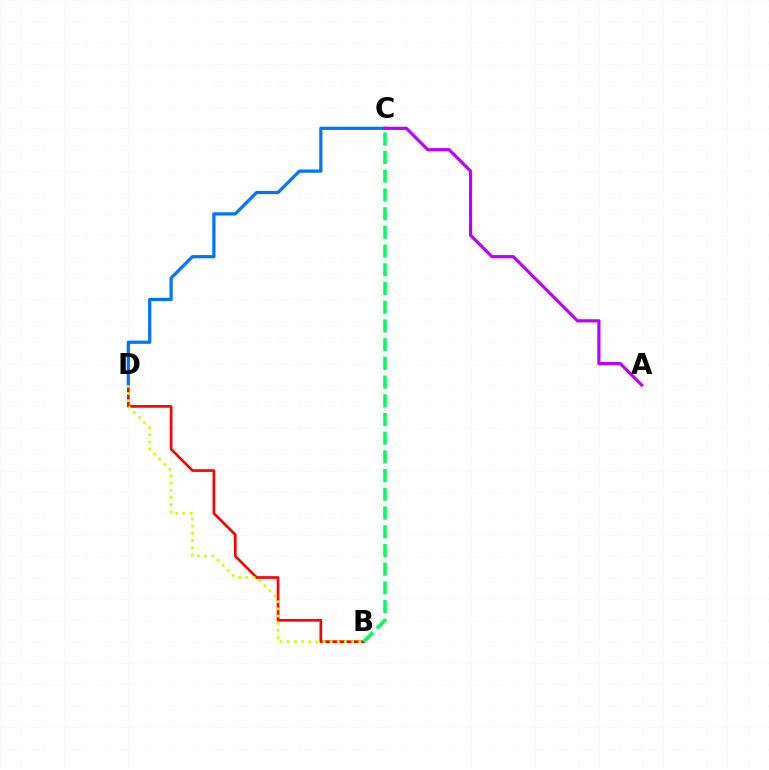{('B', 'D'): [{'color': '#ff0000', 'line_style': 'solid', 'thickness': 1.93}, {'color': '#d1ff00', 'line_style': 'dotted', 'thickness': 1.94}], ('C', 'D'): [{'color': '#0074ff', 'line_style': 'solid', 'thickness': 2.33}], ('A', 'C'): [{'color': '#b900ff', 'line_style': 'solid', 'thickness': 2.3}], ('B', 'C'): [{'color': '#00ff5c', 'line_style': 'dashed', 'thickness': 2.54}]}